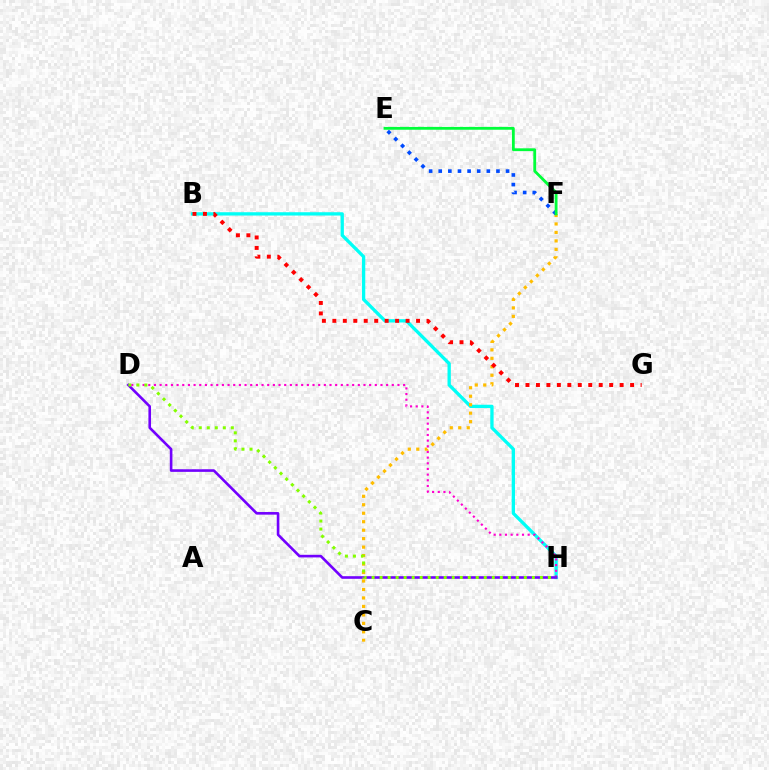{('B', 'H'): [{'color': '#00fff6', 'line_style': 'solid', 'thickness': 2.38}], ('C', 'F'): [{'color': '#ffbd00', 'line_style': 'dotted', 'thickness': 2.3}], ('D', 'H'): [{'color': '#ff00cf', 'line_style': 'dotted', 'thickness': 1.54}, {'color': '#7200ff', 'line_style': 'solid', 'thickness': 1.88}, {'color': '#84ff00', 'line_style': 'dotted', 'thickness': 2.18}], ('B', 'G'): [{'color': '#ff0000', 'line_style': 'dotted', 'thickness': 2.84}], ('E', 'F'): [{'color': '#004bff', 'line_style': 'dotted', 'thickness': 2.61}, {'color': '#00ff39', 'line_style': 'solid', 'thickness': 2.03}]}